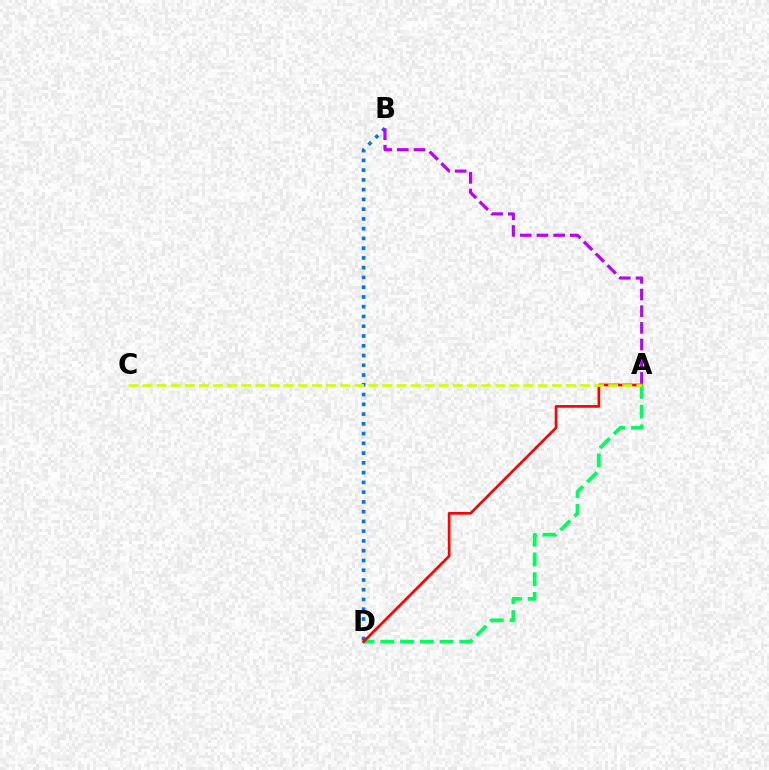{('A', 'D'): [{'color': '#00ff5c', 'line_style': 'dashed', 'thickness': 2.68}, {'color': '#ff0000', 'line_style': 'solid', 'thickness': 1.94}], ('B', 'D'): [{'color': '#0074ff', 'line_style': 'dotted', 'thickness': 2.65}], ('A', 'B'): [{'color': '#b900ff', 'line_style': 'dashed', 'thickness': 2.27}], ('A', 'C'): [{'color': '#d1ff00', 'line_style': 'dashed', 'thickness': 1.92}]}